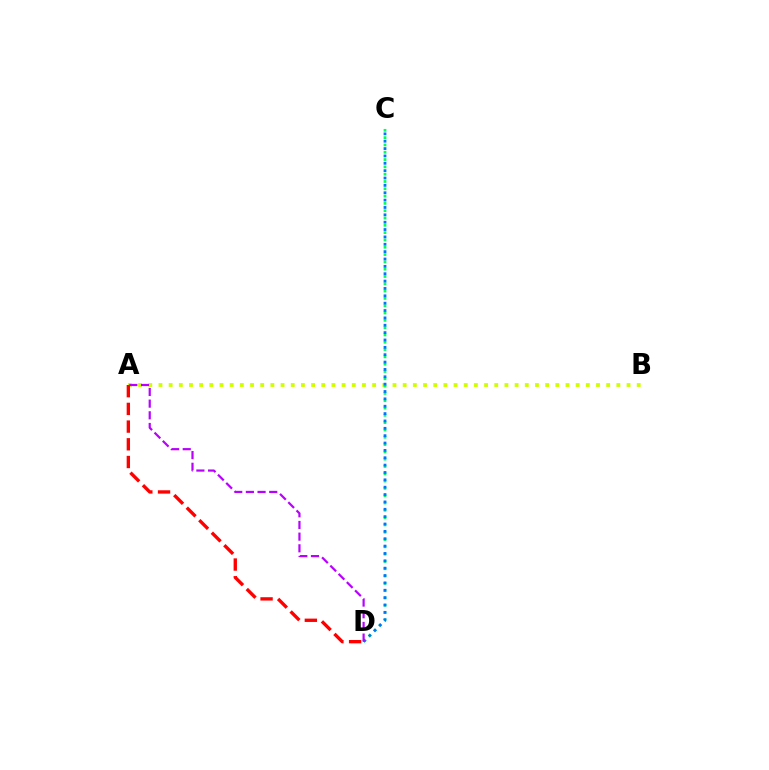{('A', 'B'): [{'color': '#d1ff00', 'line_style': 'dotted', 'thickness': 2.76}], ('C', 'D'): [{'color': '#00ff5c', 'line_style': 'dotted', 'thickness': 1.99}, {'color': '#0074ff', 'line_style': 'dotted', 'thickness': 2.0}], ('A', 'D'): [{'color': '#ff0000', 'line_style': 'dashed', 'thickness': 2.41}, {'color': '#b900ff', 'line_style': 'dashed', 'thickness': 1.59}]}